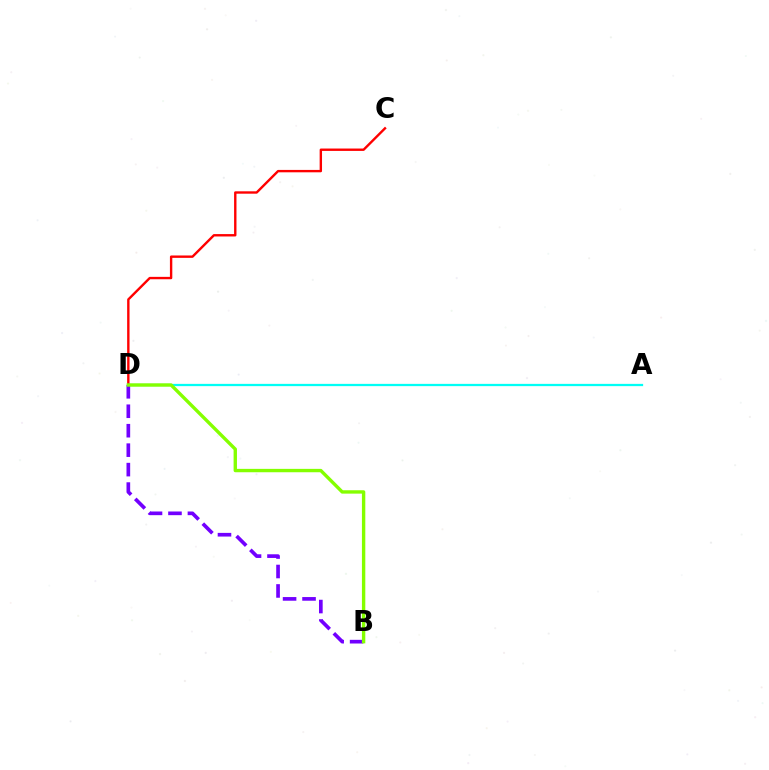{('C', 'D'): [{'color': '#ff0000', 'line_style': 'solid', 'thickness': 1.72}], ('A', 'D'): [{'color': '#00fff6', 'line_style': 'solid', 'thickness': 1.63}], ('B', 'D'): [{'color': '#7200ff', 'line_style': 'dashed', 'thickness': 2.64}, {'color': '#84ff00', 'line_style': 'solid', 'thickness': 2.43}]}